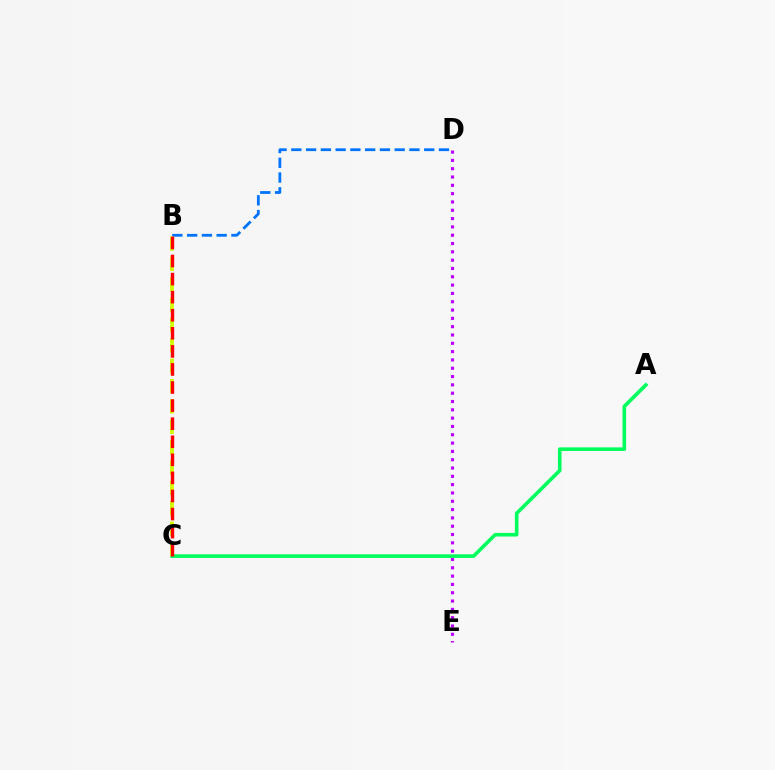{('D', 'E'): [{'color': '#b900ff', 'line_style': 'dotted', 'thickness': 2.26}], ('A', 'C'): [{'color': '#00ff5c', 'line_style': 'solid', 'thickness': 2.6}], ('B', 'D'): [{'color': '#0074ff', 'line_style': 'dashed', 'thickness': 2.01}], ('B', 'C'): [{'color': '#d1ff00', 'line_style': 'dashed', 'thickness': 2.76}, {'color': '#ff0000', 'line_style': 'dashed', 'thickness': 2.46}]}